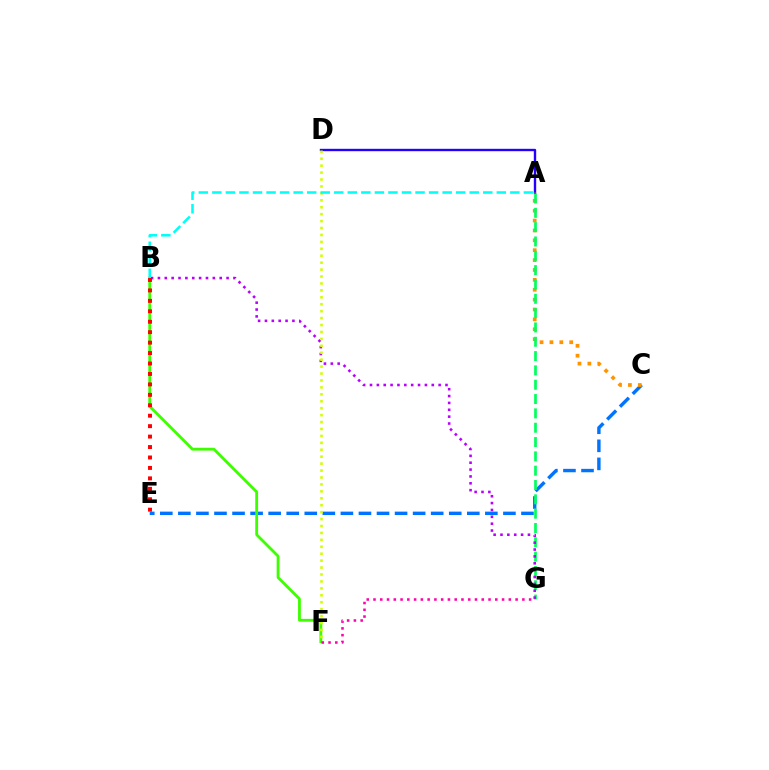{('A', 'D'): [{'color': '#2500ff', 'line_style': 'solid', 'thickness': 1.71}], ('C', 'E'): [{'color': '#0074ff', 'line_style': 'dashed', 'thickness': 2.45}], ('A', 'C'): [{'color': '#ff9400', 'line_style': 'dotted', 'thickness': 2.69}], ('A', 'G'): [{'color': '#00ff5c', 'line_style': 'dashed', 'thickness': 1.95}], ('B', 'F'): [{'color': '#3dff00', 'line_style': 'solid', 'thickness': 2.03}], ('B', 'G'): [{'color': '#b900ff', 'line_style': 'dotted', 'thickness': 1.86}], ('F', 'G'): [{'color': '#ff00ac', 'line_style': 'dotted', 'thickness': 1.84}], ('D', 'F'): [{'color': '#d1ff00', 'line_style': 'dotted', 'thickness': 1.88}], ('B', 'E'): [{'color': '#ff0000', 'line_style': 'dotted', 'thickness': 2.84}], ('A', 'B'): [{'color': '#00fff6', 'line_style': 'dashed', 'thickness': 1.84}]}